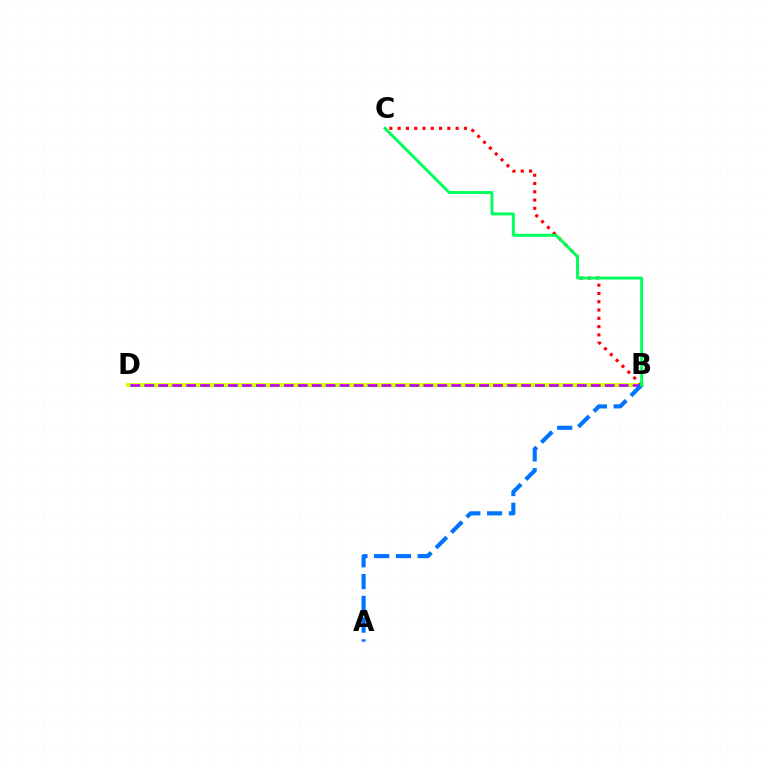{('B', 'D'): [{'color': '#d1ff00', 'line_style': 'solid', 'thickness': 2.74}, {'color': '#b900ff', 'line_style': 'dashed', 'thickness': 1.9}], ('B', 'C'): [{'color': '#ff0000', 'line_style': 'dotted', 'thickness': 2.25}, {'color': '#00ff5c', 'line_style': 'solid', 'thickness': 2.11}], ('A', 'B'): [{'color': '#0074ff', 'line_style': 'dashed', 'thickness': 2.96}]}